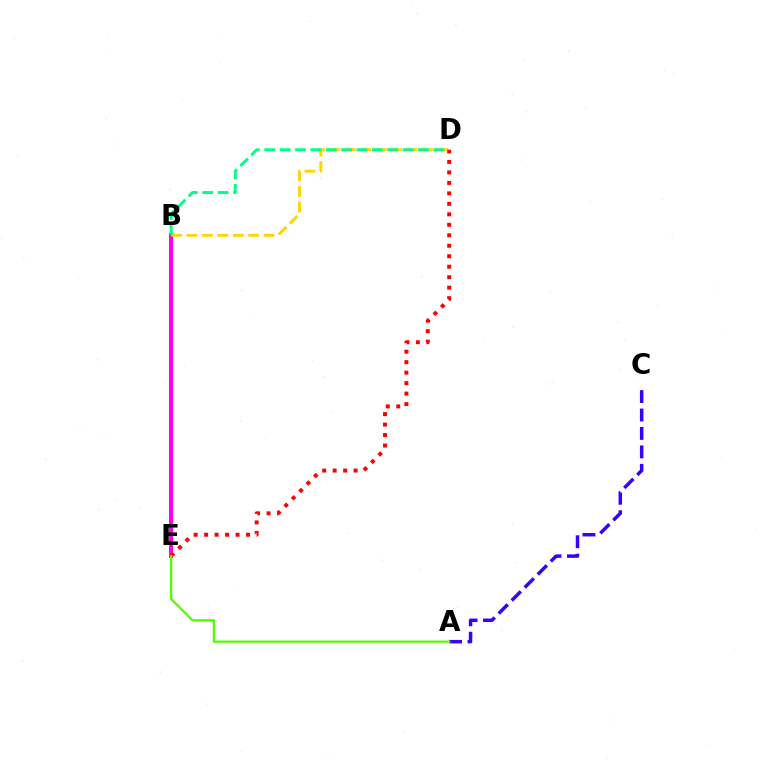{('B', 'E'): [{'color': '#009eff', 'line_style': 'dotted', 'thickness': 2.21}, {'color': '#ff00ed', 'line_style': 'solid', 'thickness': 2.87}], ('A', 'C'): [{'color': '#3700ff', 'line_style': 'dashed', 'thickness': 2.5}], ('B', 'D'): [{'color': '#ffd500', 'line_style': 'dashed', 'thickness': 2.1}, {'color': '#00ff86', 'line_style': 'dashed', 'thickness': 2.09}], ('D', 'E'): [{'color': '#ff0000', 'line_style': 'dotted', 'thickness': 2.85}], ('A', 'E'): [{'color': '#4fff00', 'line_style': 'solid', 'thickness': 1.62}]}